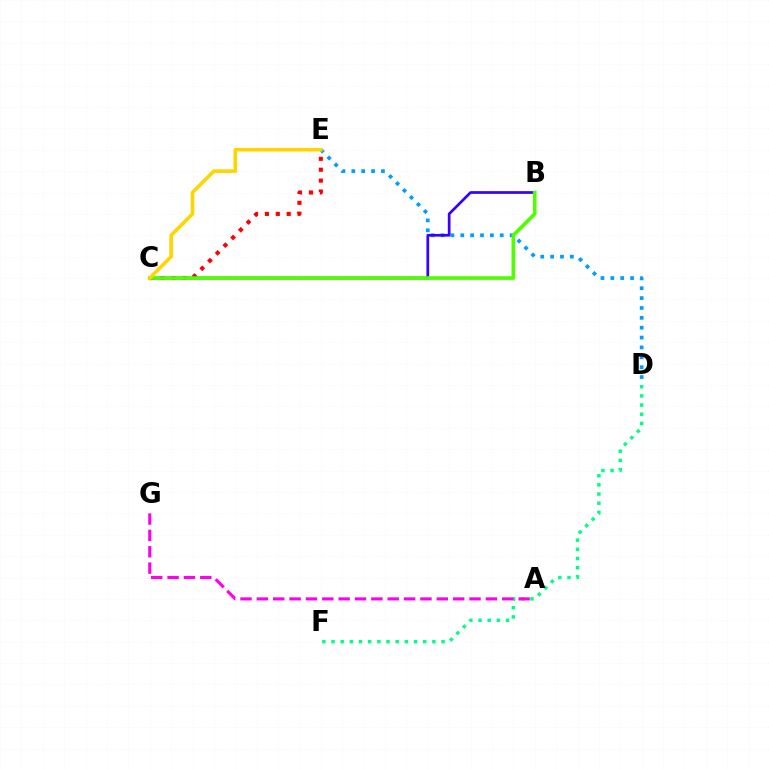{('D', 'F'): [{'color': '#00ff86', 'line_style': 'dotted', 'thickness': 2.49}], ('D', 'E'): [{'color': '#009eff', 'line_style': 'dotted', 'thickness': 2.68}], ('C', 'E'): [{'color': '#ff0000', 'line_style': 'dotted', 'thickness': 2.96}, {'color': '#ffd500', 'line_style': 'solid', 'thickness': 2.59}], ('B', 'C'): [{'color': '#3700ff', 'line_style': 'solid', 'thickness': 1.95}, {'color': '#4fff00', 'line_style': 'solid', 'thickness': 2.62}], ('A', 'G'): [{'color': '#ff00ed', 'line_style': 'dashed', 'thickness': 2.22}]}